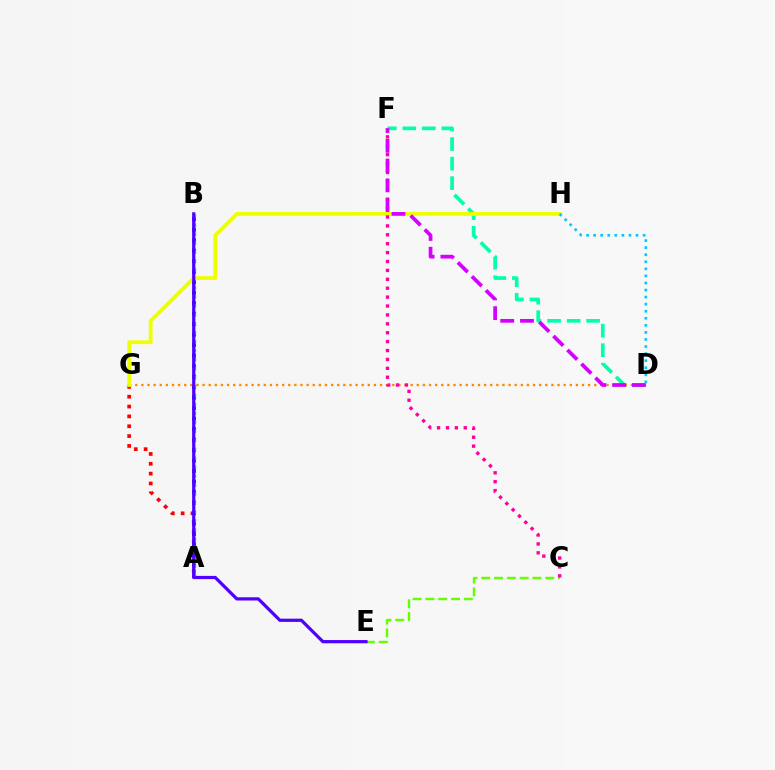{('A', 'G'): [{'color': '#ff0000', 'line_style': 'dotted', 'thickness': 2.68}], ('A', 'B'): [{'color': '#003fff', 'line_style': 'dotted', 'thickness': 2.85}, {'color': '#00ff27', 'line_style': 'dotted', 'thickness': 2.44}], ('D', 'F'): [{'color': '#00ffaf', 'line_style': 'dashed', 'thickness': 2.65}, {'color': '#d600ff', 'line_style': 'dashed', 'thickness': 2.69}], ('D', 'G'): [{'color': '#ff8800', 'line_style': 'dotted', 'thickness': 1.66}], ('G', 'H'): [{'color': '#eeff00', 'line_style': 'solid', 'thickness': 2.72}], ('C', 'E'): [{'color': '#66ff00', 'line_style': 'dashed', 'thickness': 1.74}], ('B', 'E'): [{'color': '#4f00ff', 'line_style': 'solid', 'thickness': 2.32}], ('C', 'F'): [{'color': '#ff00a0', 'line_style': 'dotted', 'thickness': 2.42}], ('D', 'H'): [{'color': '#00c7ff', 'line_style': 'dotted', 'thickness': 1.92}]}